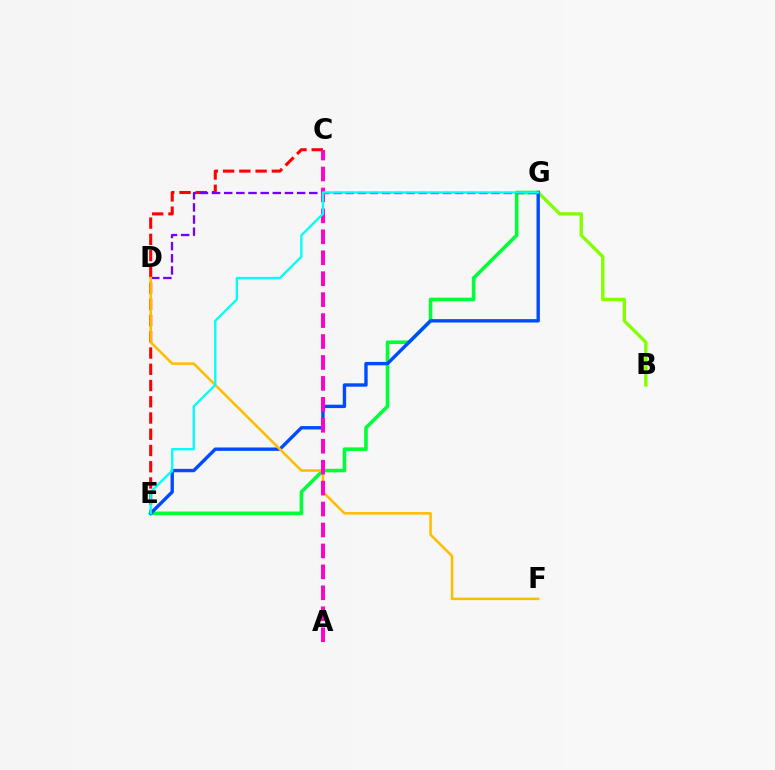{('C', 'E'): [{'color': '#ff0000', 'line_style': 'dashed', 'thickness': 2.21}], ('E', 'G'): [{'color': '#00ff39', 'line_style': 'solid', 'thickness': 2.59}, {'color': '#004bff', 'line_style': 'solid', 'thickness': 2.43}, {'color': '#00fff6', 'line_style': 'solid', 'thickness': 1.67}], ('B', 'G'): [{'color': '#84ff00', 'line_style': 'solid', 'thickness': 2.41}], ('D', 'G'): [{'color': '#7200ff', 'line_style': 'dashed', 'thickness': 1.65}], ('D', 'F'): [{'color': '#ffbd00', 'line_style': 'solid', 'thickness': 1.83}], ('A', 'C'): [{'color': '#ff00cf', 'line_style': 'dashed', 'thickness': 2.84}]}